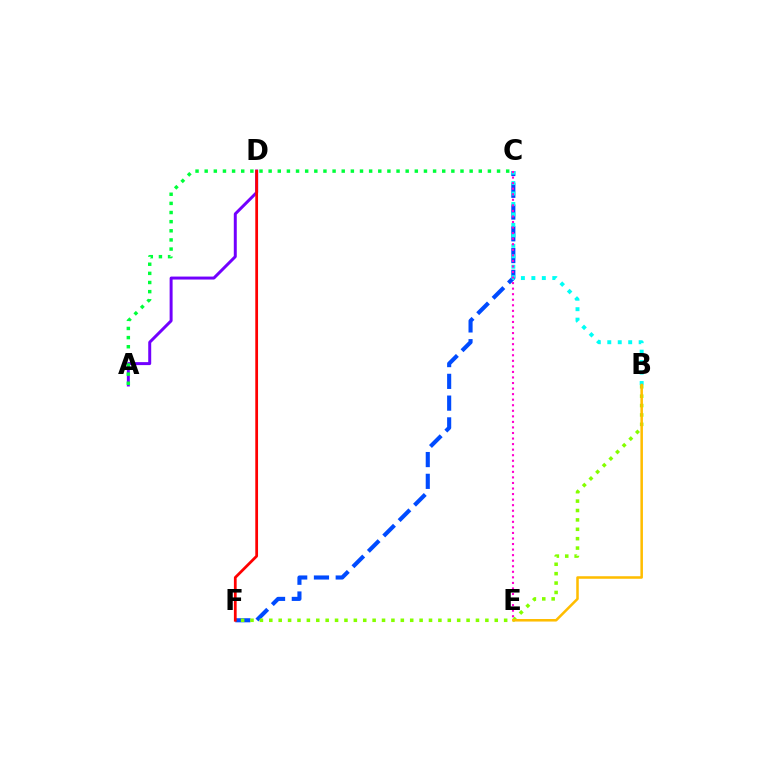{('C', 'F'): [{'color': '#004bff', 'line_style': 'dashed', 'thickness': 2.96}], ('A', 'D'): [{'color': '#7200ff', 'line_style': 'solid', 'thickness': 2.14}], ('A', 'C'): [{'color': '#00ff39', 'line_style': 'dotted', 'thickness': 2.48}], ('B', 'F'): [{'color': '#84ff00', 'line_style': 'dotted', 'thickness': 2.55}], ('D', 'F'): [{'color': '#ff0000', 'line_style': 'solid', 'thickness': 1.98}], ('B', 'C'): [{'color': '#00fff6', 'line_style': 'dotted', 'thickness': 2.84}], ('C', 'E'): [{'color': '#ff00cf', 'line_style': 'dotted', 'thickness': 1.51}], ('B', 'E'): [{'color': '#ffbd00', 'line_style': 'solid', 'thickness': 1.83}]}